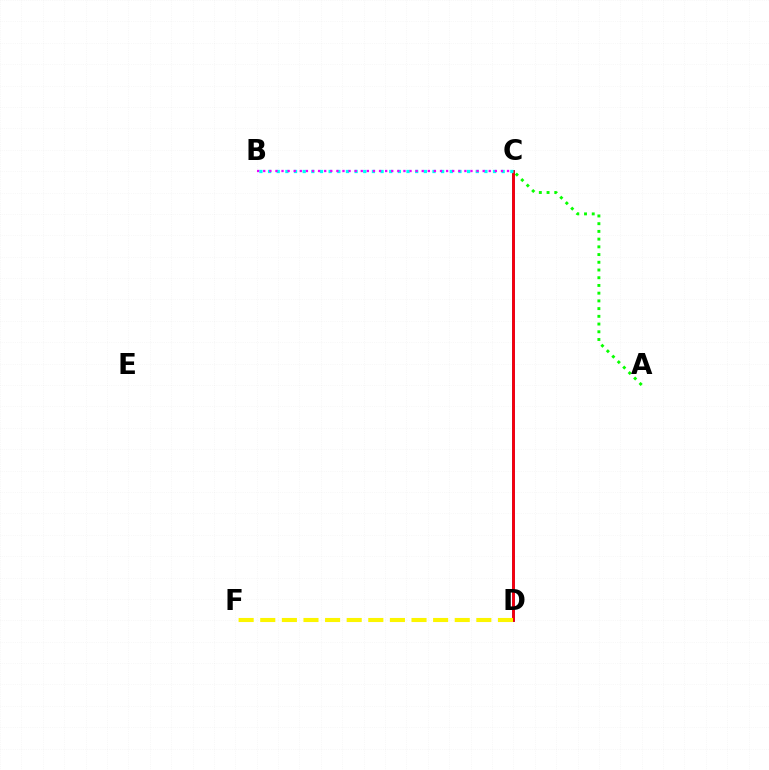{('C', 'D'): [{'color': '#0010ff', 'line_style': 'solid', 'thickness': 1.96}, {'color': '#ff0000', 'line_style': 'solid', 'thickness': 1.97}], ('A', 'C'): [{'color': '#08ff00', 'line_style': 'dotted', 'thickness': 2.1}], ('B', 'C'): [{'color': '#00fff6', 'line_style': 'dotted', 'thickness': 2.35}, {'color': '#ee00ff', 'line_style': 'dotted', 'thickness': 1.66}], ('D', 'F'): [{'color': '#fcf500', 'line_style': 'dashed', 'thickness': 2.94}]}